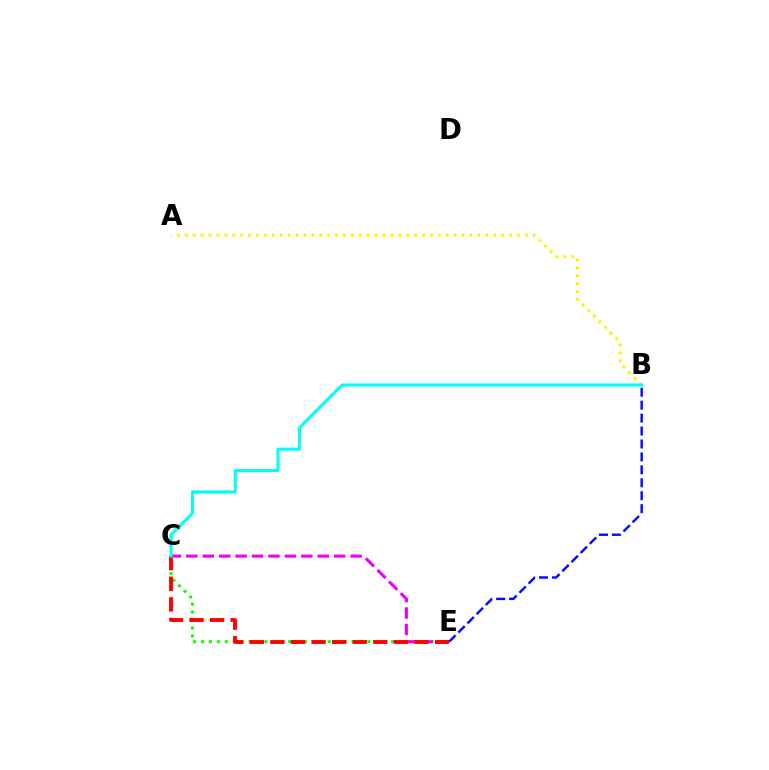{('C', 'E'): [{'color': '#08ff00', 'line_style': 'dotted', 'thickness': 2.15}, {'color': '#ee00ff', 'line_style': 'dashed', 'thickness': 2.23}, {'color': '#ff0000', 'line_style': 'dashed', 'thickness': 2.8}], ('B', 'E'): [{'color': '#0010ff', 'line_style': 'dashed', 'thickness': 1.76}], ('A', 'B'): [{'color': '#fcf500', 'line_style': 'dotted', 'thickness': 2.15}], ('B', 'C'): [{'color': '#00fff6', 'line_style': 'solid', 'thickness': 2.22}]}